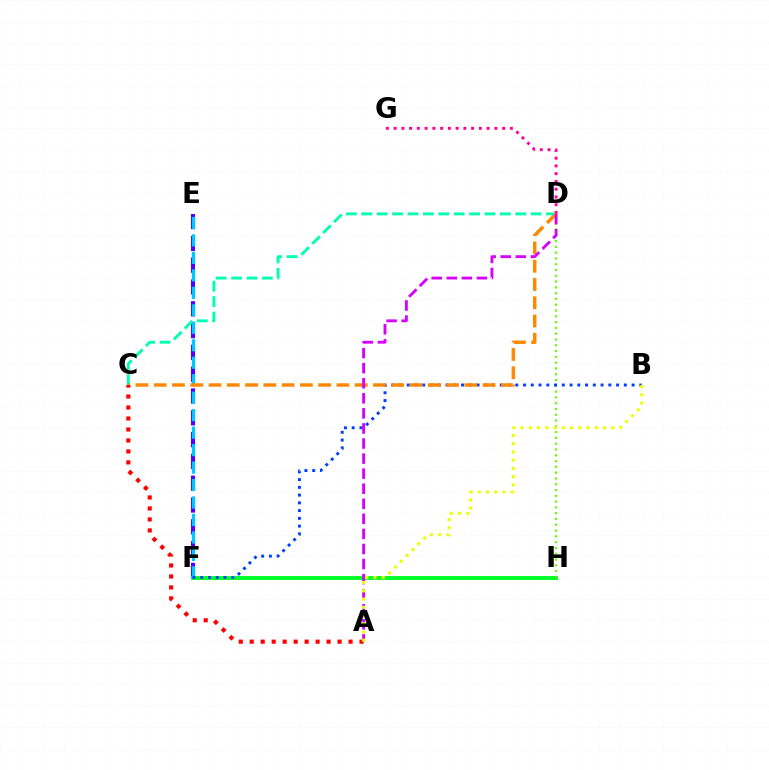{('E', 'F'): [{'color': '#4f00ff', 'line_style': 'dashed', 'thickness': 2.96}, {'color': '#00c7ff', 'line_style': 'dashed', 'thickness': 2.37}], ('F', 'H'): [{'color': '#00ff27', 'line_style': 'solid', 'thickness': 2.79}], ('C', 'D'): [{'color': '#00ffaf', 'line_style': 'dashed', 'thickness': 2.09}, {'color': '#ff8800', 'line_style': 'dashed', 'thickness': 2.48}], ('D', 'G'): [{'color': '#ff00a0', 'line_style': 'dotted', 'thickness': 2.11}], ('D', 'H'): [{'color': '#66ff00', 'line_style': 'dotted', 'thickness': 1.57}], ('B', 'F'): [{'color': '#003fff', 'line_style': 'dotted', 'thickness': 2.11}], ('A', 'D'): [{'color': '#d600ff', 'line_style': 'dashed', 'thickness': 2.05}], ('A', 'C'): [{'color': '#ff0000', 'line_style': 'dotted', 'thickness': 2.98}], ('A', 'B'): [{'color': '#eeff00', 'line_style': 'dotted', 'thickness': 2.24}]}